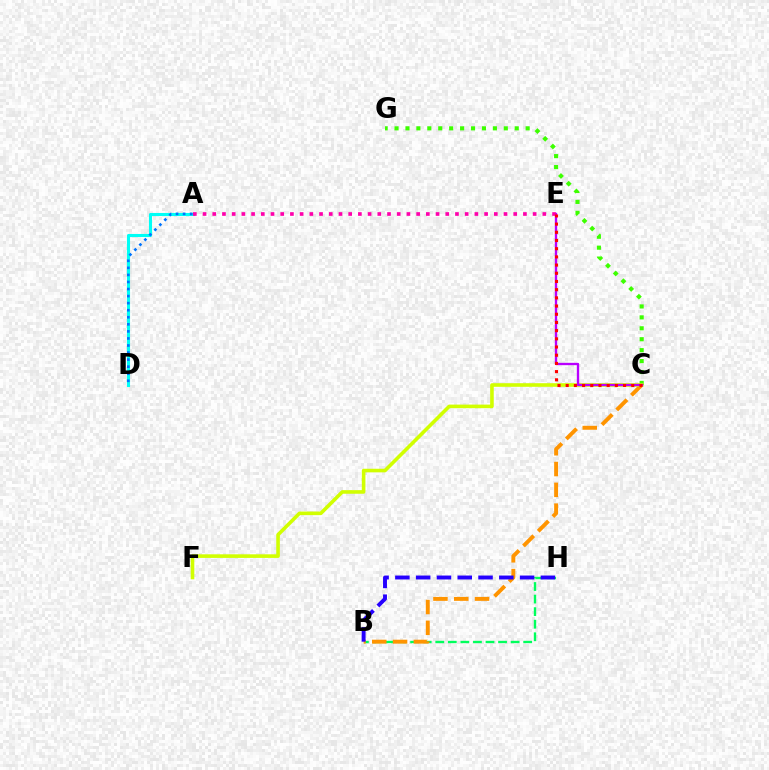{('B', 'H'): [{'color': '#00ff5c', 'line_style': 'dashed', 'thickness': 1.71}, {'color': '#2500ff', 'line_style': 'dashed', 'thickness': 2.82}], ('A', 'D'): [{'color': '#00fff6', 'line_style': 'solid', 'thickness': 2.22}, {'color': '#0074ff', 'line_style': 'dotted', 'thickness': 1.92}], ('B', 'C'): [{'color': '#ff9400', 'line_style': 'dashed', 'thickness': 2.82}], ('C', 'G'): [{'color': '#3dff00', 'line_style': 'dotted', 'thickness': 2.97}], ('C', 'F'): [{'color': '#d1ff00', 'line_style': 'solid', 'thickness': 2.59}], ('C', 'E'): [{'color': '#b900ff', 'line_style': 'solid', 'thickness': 1.68}, {'color': '#ff0000', 'line_style': 'dotted', 'thickness': 2.23}], ('A', 'E'): [{'color': '#ff00ac', 'line_style': 'dotted', 'thickness': 2.64}]}